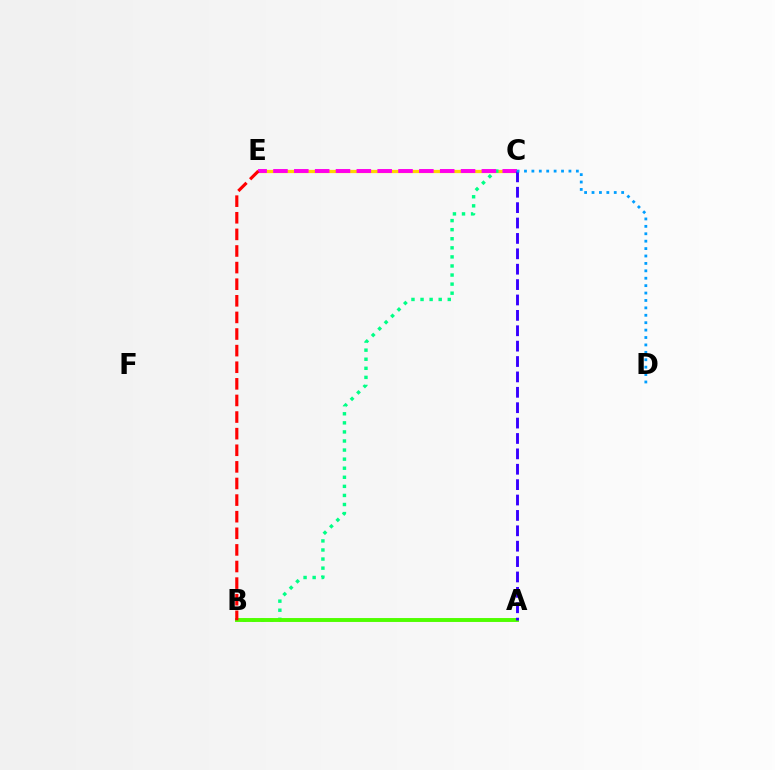{('C', 'E'): [{'color': '#ffd500', 'line_style': 'solid', 'thickness': 2.34}, {'color': '#ff00ed', 'line_style': 'dashed', 'thickness': 2.83}], ('B', 'C'): [{'color': '#00ff86', 'line_style': 'dotted', 'thickness': 2.46}], ('A', 'B'): [{'color': '#4fff00', 'line_style': 'solid', 'thickness': 2.82}], ('A', 'C'): [{'color': '#3700ff', 'line_style': 'dashed', 'thickness': 2.09}], ('B', 'E'): [{'color': '#ff0000', 'line_style': 'dashed', 'thickness': 2.26}], ('C', 'D'): [{'color': '#009eff', 'line_style': 'dotted', 'thickness': 2.01}]}